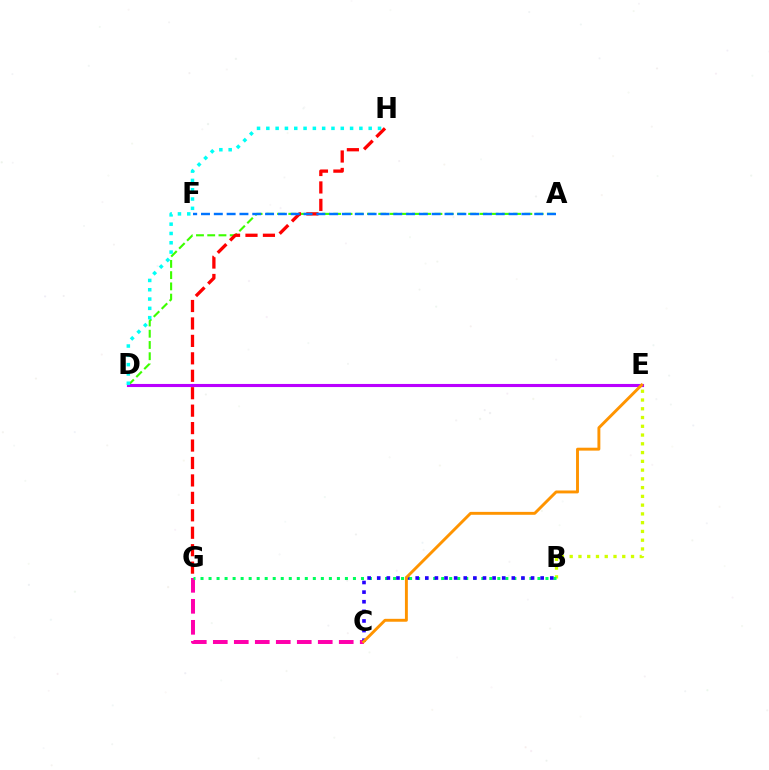{('A', 'D'): [{'color': '#3dff00', 'line_style': 'dashed', 'thickness': 1.53}], ('B', 'E'): [{'color': '#d1ff00', 'line_style': 'dotted', 'thickness': 2.38}], ('C', 'G'): [{'color': '#ff00ac', 'line_style': 'dashed', 'thickness': 2.85}], ('G', 'H'): [{'color': '#ff0000', 'line_style': 'dashed', 'thickness': 2.37}], ('D', 'E'): [{'color': '#b900ff', 'line_style': 'solid', 'thickness': 2.23}], ('B', 'G'): [{'color': '#00ff5c', 'line_style': 'dotted', 'thickness': 2.18}], ('B', 'C'): [{'color': '#2500ff', 'line_style': 'dotted', 'thickness': 2.61}], ('C', 'E'): [{'color': '#ff9400', 'line_style': 'solid', 'thickness': 2.1}], ('A', 'F'): [{'color': '#0074ff', 'line_style': 'dashed', 'thickness': 1.74}], ('D', 'H'): [{'color': '#00fff6', 'line_style': 'dotted', 'thickness': 2.53}]}